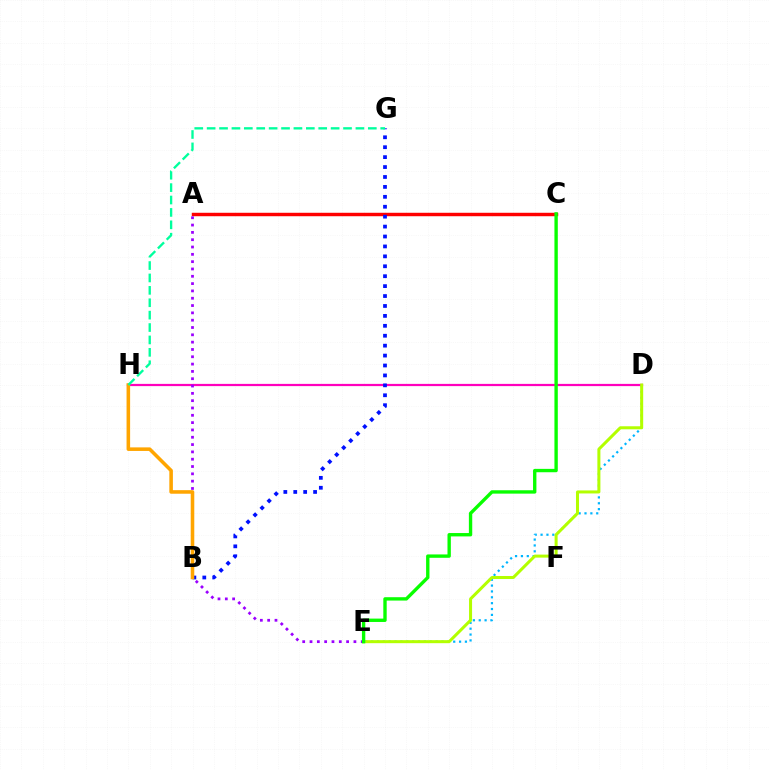{('D', 'E'): [{'color': '#00b5ff', 'line_style': 'dotted', 'thickness': 1.59}, {'color': '#b3ff00', 'line_style': 'solid', 'thickness': 2.18}], ('D', 'H'): [{'color': '#ff00bd', 'line_style': 'solid', 'thickness': 1.6}], ('A', 'C'): [{'color': '#ff0000', 'line_style': 'solid', 'thickness': 2.48}], ('B', 'G'): [{'color': '#0010ff', 'line_style': 'dotted', 'thickness': 2.7}], ('A', 'E'): [{'color': '#9b00ff', 'line_style': 'dotted', 'thickness': 1.99}], ('B', 'H'): [{'color': '#ffa500', 'line_style': 'solid', 'thickness': 2.57}], ('G', 'H'): [{'color': '#00ff9d', 'line_style': 'dashed', 'thickness': 1.68}], ('C', 'E'): [{'color': '#08ff00', 'line_style': 'solid', 'thickness': 2.42}]}